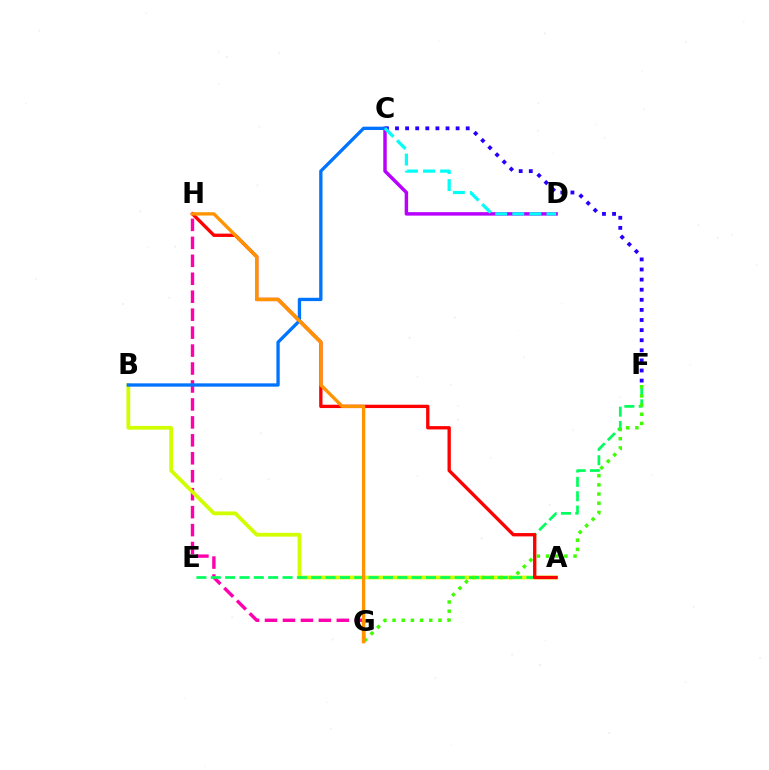{('G', 'H'): [{'color': '#ff00ac', 'line_style': 'dashed', 'thickness': 2.44}, {'color': '#ff9400', 'line_style': 'solid', 'thickness': 2.41}], ('C', 'D'): [{'color': '#b900ff', 'line_style': 'solid', 'thickness': 2.49}, {'color': '#00fff6', 'line_style': 'dashed', 'thickness': 2.32}], ('A', 'B'): [{'color': '#d1ff00', 'line_style': 'solid', 'thickness': 2.72}], ('C', 'F'): [{'color': '#2500ff', 'line_style': 'dotted', 'thickness': 2.74}], ('E', 'F'): [{'color': '#00ff5c', 'line_style': 'dashed', 'thickness': 1.95}], ('A', 'H'): [{'color': '#ff0000', 'line_style': 'solid', 'thickness': 2.4}], ('F', 'G'): [{'color': '#3dff00', 'line_style': 'dotted', 'thickness': 2.49}], ('B', 'C'): [{'color': '#0074ff', 'line_style': 'solid', 'thickness': 2.39}]}